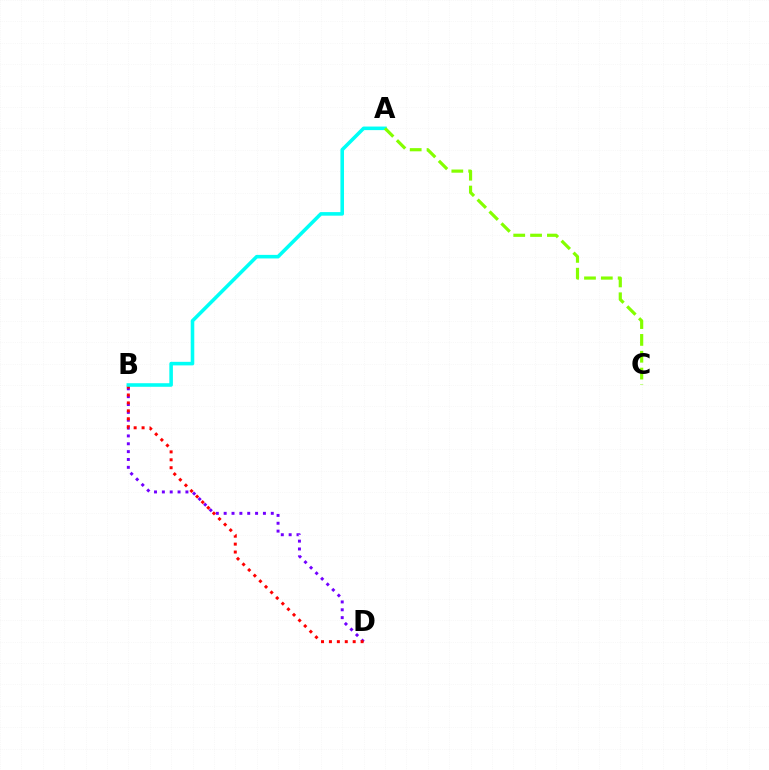{('B', 'D'): [{'color': '#7200ff', 'line_style': 'dotted', 'thickness': 2.13}, {'color': '#ff0000', 'line_style': 'dotted', 'thickness': 2.15}], ('A', 'B'): [{'color': '#00fff6', 'line_style': 'solid', 'thickness': 2.57}], ('A', 'C'): [{'color': '#84ff00', 'line_style': 'dashed', 'thickness': 2.29}]}